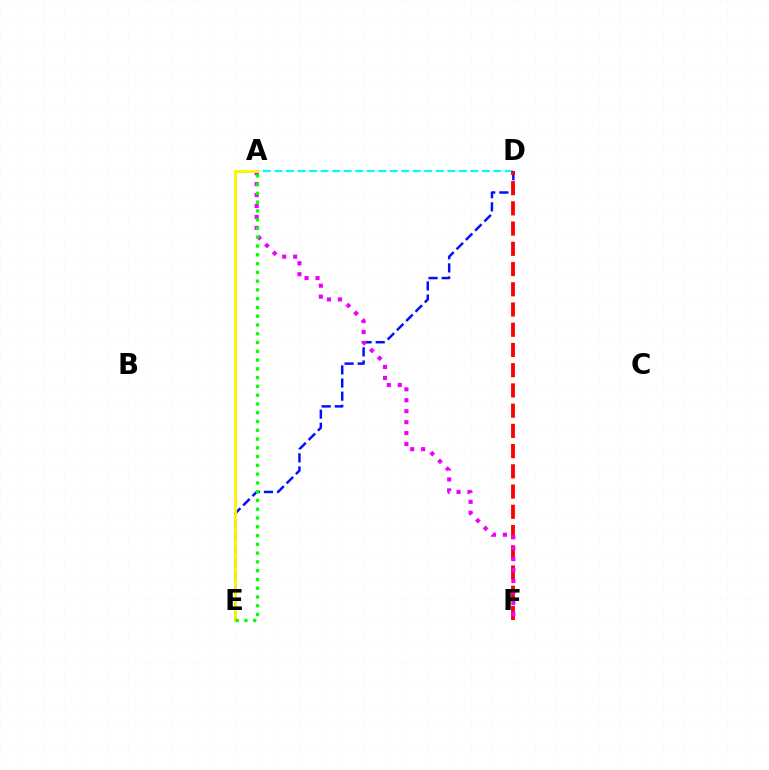{('A', 'D'): [{'color': '#00fff6', 'line_style': 'dashed', 'thickness': 1.57}], ('D', 'E'): [{'color': '#0010ff', 'line_style': 'dashed', 'thickness': 1.78}], ('D', 'F'): [{'color': '#ff0000', 'line_style': 'dashed', 'thickness': 2.75}], ('A', 'F'): [{'color': '#ee00ff', 'line_style': 'dotted', 'thickness': 2.97}], ('A', 'E'): [{'color': '#fcf500', 'line_style': 'solid', 'thickness': 2.04}, {'color': '#08ff00', 'line_style': 'dotted', 'thickness': 2.38}]}